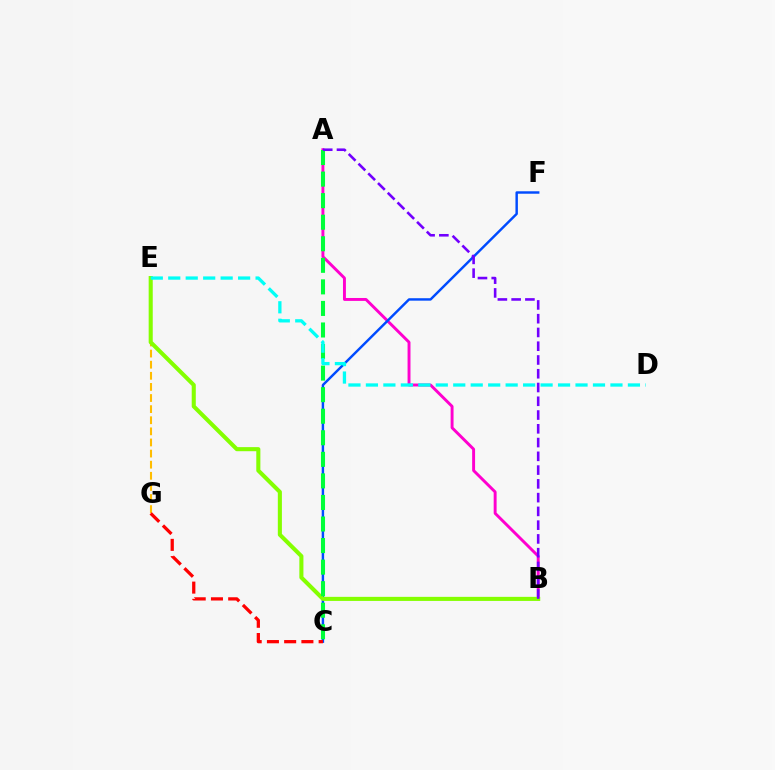{('A', 'B'): [{'color': '#ff00cf', 'line_style': 'solid', 'thickness': 2.1}, {'color': '#7200ff', 'line_style': 'dashed', 'thickness': 1.87}], ('C', 'F'): [{'color': '#004bff', 'line_style': 'solid', 'thickness': 1.76}], ('E', 'G'): [{'color': '#ffbd00', 'line_style': 'dashed', 'thickness': 1.51}], ('B', 'E'): [{'color': '#84ff00', 'line_style': 'solid', 'thickness': 2.93}], ('A', 'C'): [{'color': '#00ff39', 'line_style': 'dashed', 'thickness': 2.93}], ('D', 'E'): [{'color': '#00fff6', 'line_style': 'dashed', 'thickness': 2.37}], ('C', 'G'): [{'color': '#ff0000', 'line_style': 'dashed', 'thickness': 2.34}]}